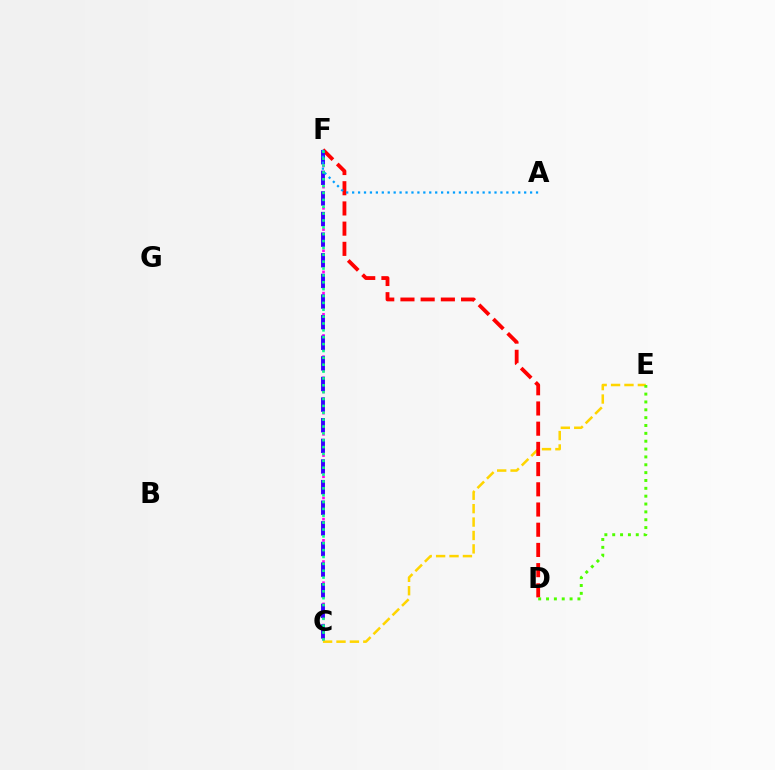{('C', 'F'): [{'color': '#ff00ed', 'line_style': 'dotted', 'thickness': 1.92}, {'color': '#3700ff', 'line_style': 'dashed', 'thickness': 2.8}, {'color': '#00ff86', 'line_style': 'dotted', 'thickness': 1.87}], ('C', 'E'): [{'color': '#ffd500', 'line_style': 'dashed', 'thickness': 1.82}], ('D', 'F'): [{'color': '#ff0000', 'line_style': 'dashed', 'thickness': 2.75}], ('D', 'E'): [{'color': '#4fff00', 'line_style': 'dotted', 'thickness': 2.13}], ('A', 'F'): [{'color': '#009eff', 'line_style': 'dotted', 'thickness': 1.61}]}